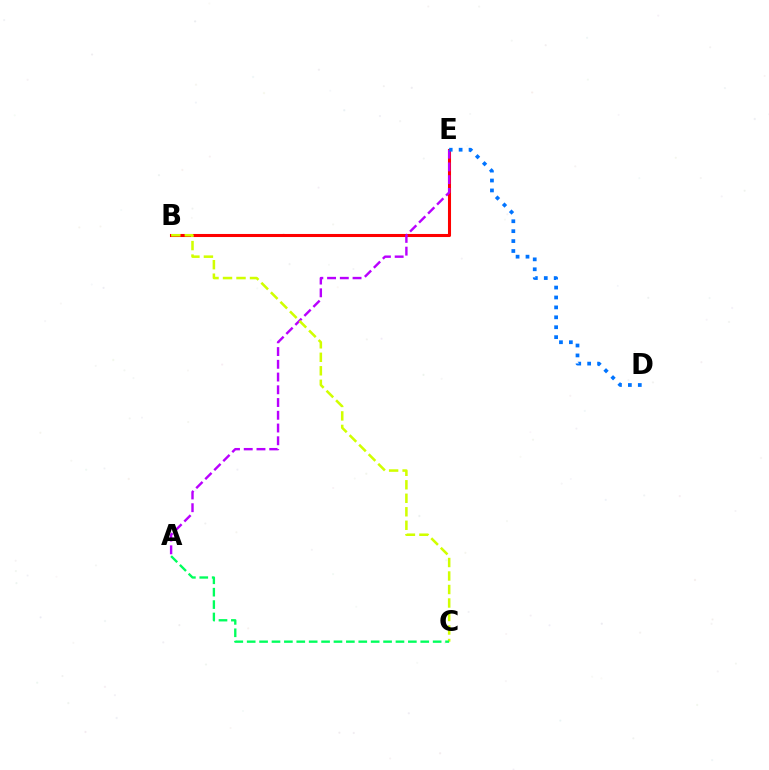{('B', 'E'): [{'color': '#ff0000', 'line_style': 'solid', 'thickness': 2.2}], ('A', 'E'): [{'color': '#b900ff', 'line_style': 'dashed', 'thickness': 1.73}], ('B', 'C'): [{'color': '#d1ff00', 'line_style': 'dashed', 'thickness': 1.83}], ('D', 'E'): [{'color': '#0074ff', 'line_style': 'dotted', 'thickness': 2.69}], ('A', 'C'): [{'color': '#00ff5c', 'line_style': 'dashed', 'thickness': 1.68}]}